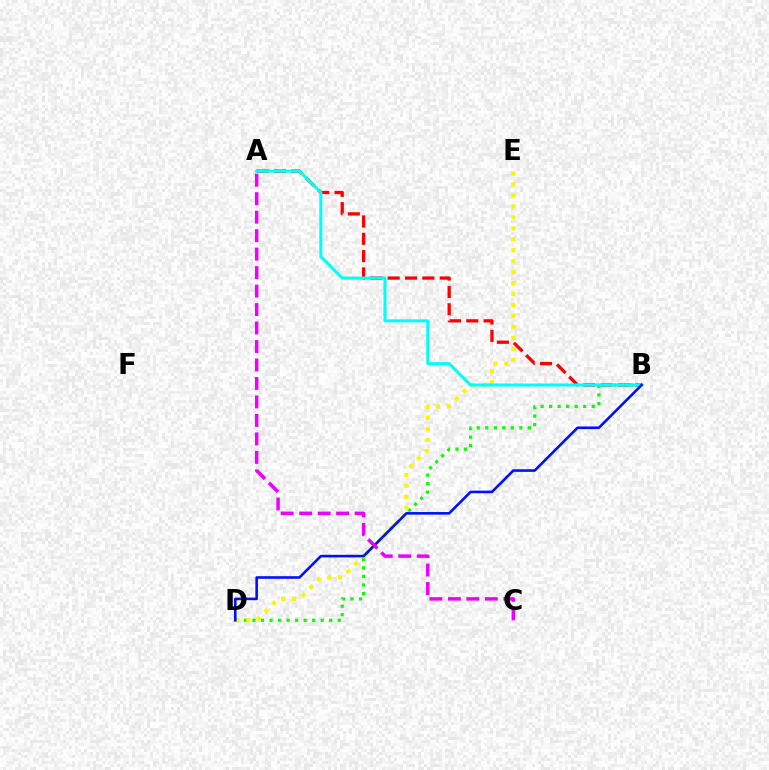{('A', 'B'): [{'color': '#ff0000', 'line_style': 'dashed', 'thickness': 2.36}, {'color': '#00fff6', 'line_style': 'solid', 'thickness': 2.18}], ('B', 'D'): [{'color': '#08ff00', 'line_style': 'dotted', 'thickness': 2.32}, {'color': '#0010ff', 'line_style': 'solid', 'thickness': 1.87}], ('D', 'E'): [{'color': '#fcf500', 'line_style': 'dotted', 'thickness': 2.97}], ('A', 'C'): [{'color': '#ee00ff', 'line_style': 'dashed', 'thickness': 2.51}]}